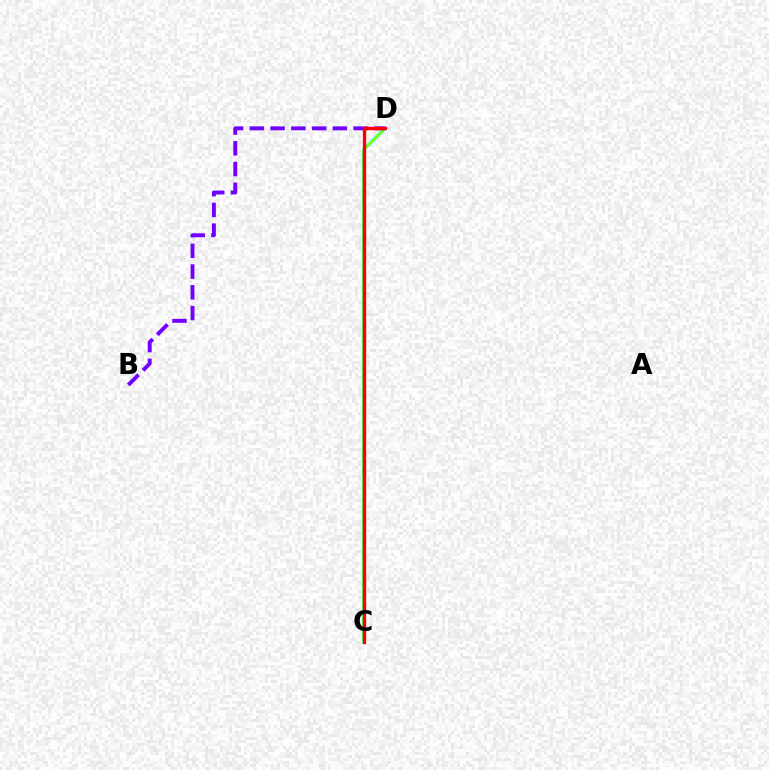{('C', 'D'): [{'color': '#00fff6', 'line_style': 'solid', 'thickness': 2.36}, {'color': '#84ff00', 'line_style': 'solid', 'thickness': 1.65}, {'color': '#ff0000', 'line_style': 'solid', 'thickness': 2.44}], ('B', 'D'): [{'color': '#7200ff', 'line_style': 'dashed', 'thickness': 2.82}]}